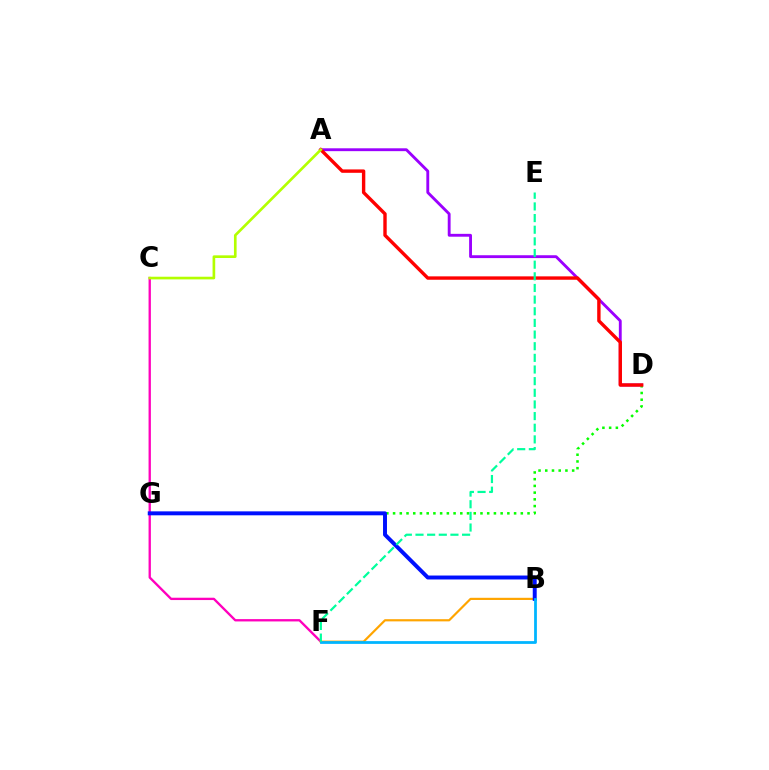{('A', 'D'): [{'color': '#9b00ff', 'line_style': 'solid', 'thickness': 2.06}, {'color': '#ff0000', 'line_style': 'solid', 'thickness': 2.44}], ('C', 'F'): [{'color': '#ff00bd', 'line_style': 'solid', 'thickness': 1.68}], ('D', 'G'): [{'color': '#08ff00', 'line_style': 'dotted', 'thickness': 1.83}], ('B', 'F'): [{'color': '#ffa500', 'line_style': 'solid', 'thickness': 1.57}, {'color': '#00b5ff', 'line_style': 'solid', 'thickness': 2.0}], ('A', 'C'): [{'color': '#b3ff00', 'line_style': 'solid', 'thickness': 1.91}], ('B', 'G'): [{'color': '#0010ff', 'line_style': 'solid', 'thickness': 2.84}], ('E', 'F'): [{'color': '#00ff9d', 'line_style': 'dashed', 'thickness': 1.58}]}